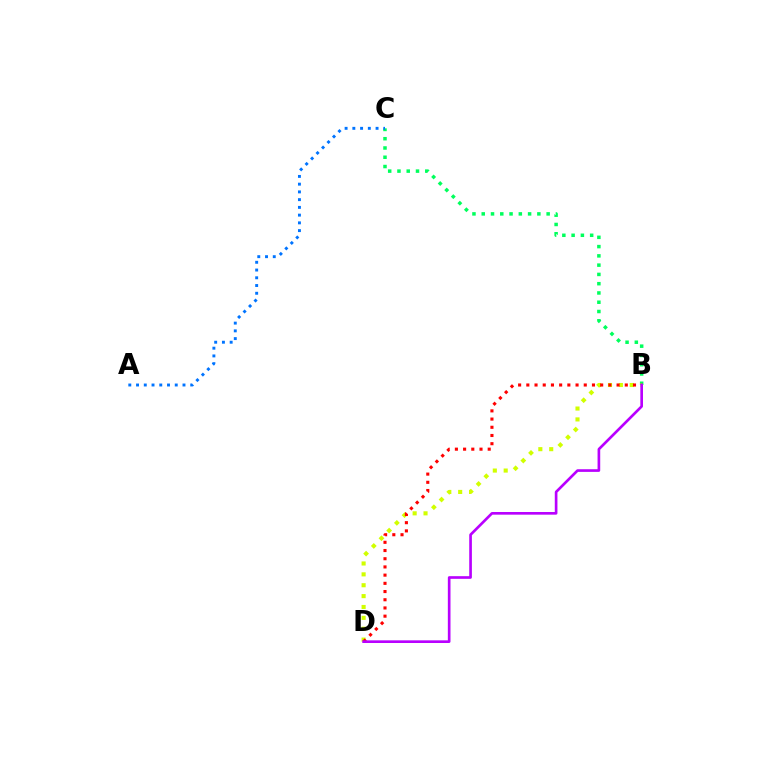{('B', 'C'): [{'color': '#00ff5c', 'line_style': 'dotted', 'thickness': 2.52}], ('B', 'D'): [{'color': '#d1ff00', 'line_style': 'dotted', 'thickness': 2.95}, {'color': '#ff0000', 'line_style': 'dotted', 'thickness': 2.23}, {'color': '#b900ff', 'line_style': 'solid', 'thickness': 1.91}], ('A', 'C'): [{'color': '#0074ff', 'line_style': 'dotted', 'thickness': 2.1}]}